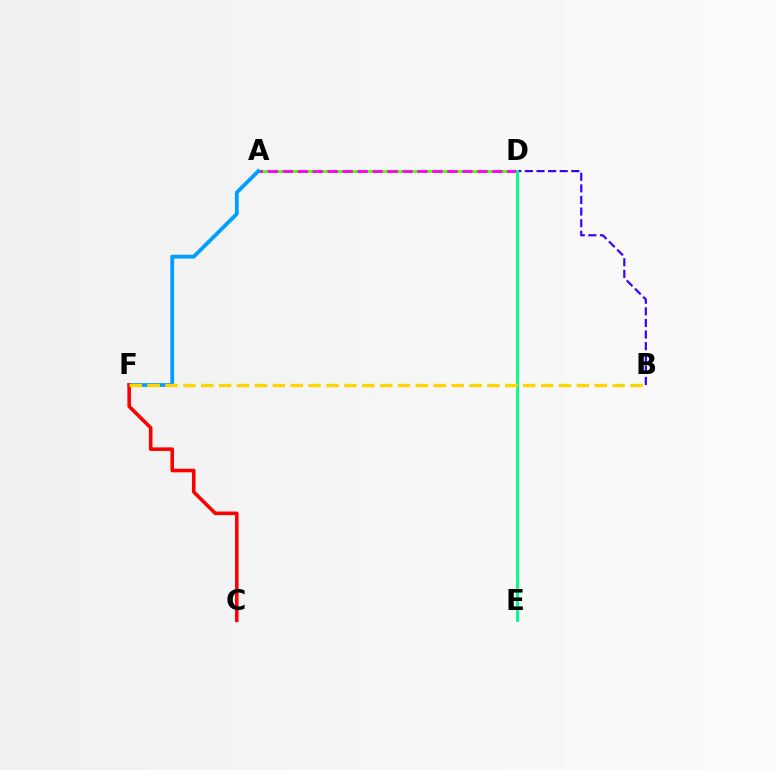{('B', 'D'): [{'color': '#3700ff', 'line_style': 'dashed', 'thickness': 1.58}], ('A', 'D'): [{'color': '#4fff00', 'line_style': 'dashed', 'thickness': 2.02}, {'color': '#ff00ed', 'line_style': 'dashed', 'thickness': 2.03}], ('D', 'E'): [{'color': '#00ff86', 'line_style': 'solid', 'thickness': 2.08}], ('A', 'F'): [{'color': '#009eff', 'line_style': 'solid', 'thickness': 2.74}], ('C', 'F'): [{'color': '#ff0000', 'line_style': 'solid', 'thickness': 2.56}], ('B', 'F'): [{'color': '#ffd500', 'line_style': 'dashed', 'thickness': 2.43}]}